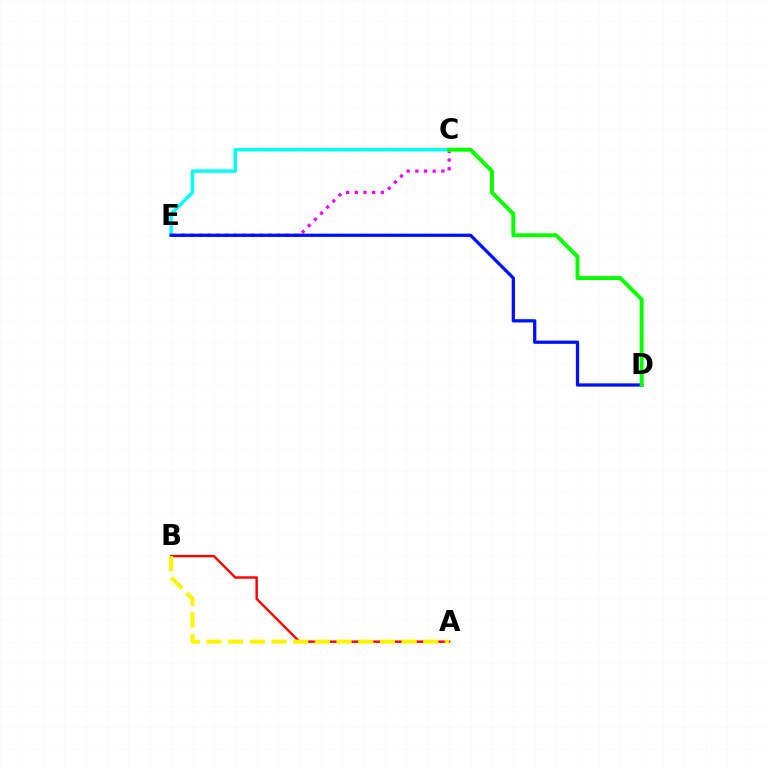{('C', 'E'): [{'color': '#ee00ff', 'line_style': 'dotted', 'thickness': 2.36}, {'color': '#00fff6', 'line_style': 'solid', 'thickness': 2.48}], ('A', 'B'): [{'color': '#ff0000', 'line_style': 'solid', 'thickness': 1.75}, {'color': '#fcf500', 'line_style': 'dashed', 'thickness': 2.94}], ('D', 'E'): [{'color': '#0010ff', 'line_style': 'solid', 'thickness': 2.35}], ('C', 'D'): [{'color': '#08ff00', 'line_style': 'solid', 'thickness': 2.83}]}